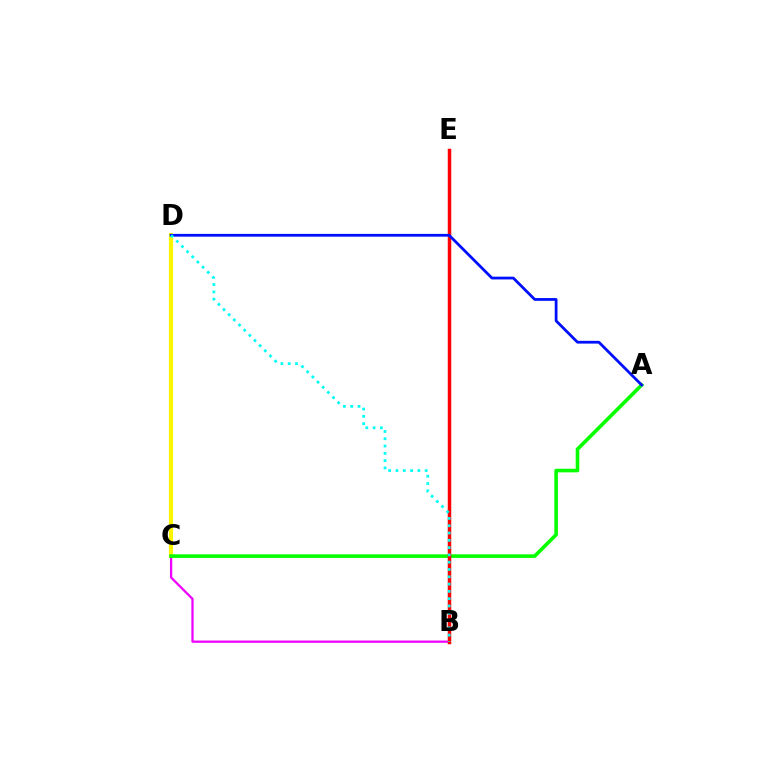{('C', 'D'): [{'color': '#fcf500', 'line_style': 'solid', 'thickness': 2.97}], ('B', 'C'): [{'color': '#ee00ff', 'line_style': 'solid', 'thickness': 1.63}], ('A', 'C'): [{'color': '#08ff00', 'line_style': 'solid', 'thickness': 2.6}], ('B', 'E'): [{'color': '#ff0000', 'line_style': 'solid', 'thickness': 2.51}], ('A', 'D'): [{'color': '#0010ff', 'line_style': 'solid', 'thickness': 2.0}], ('B', 'D'): [{'color': '#00fff6', 'line_style': 'dotted', 'thickness': 1.98}]}